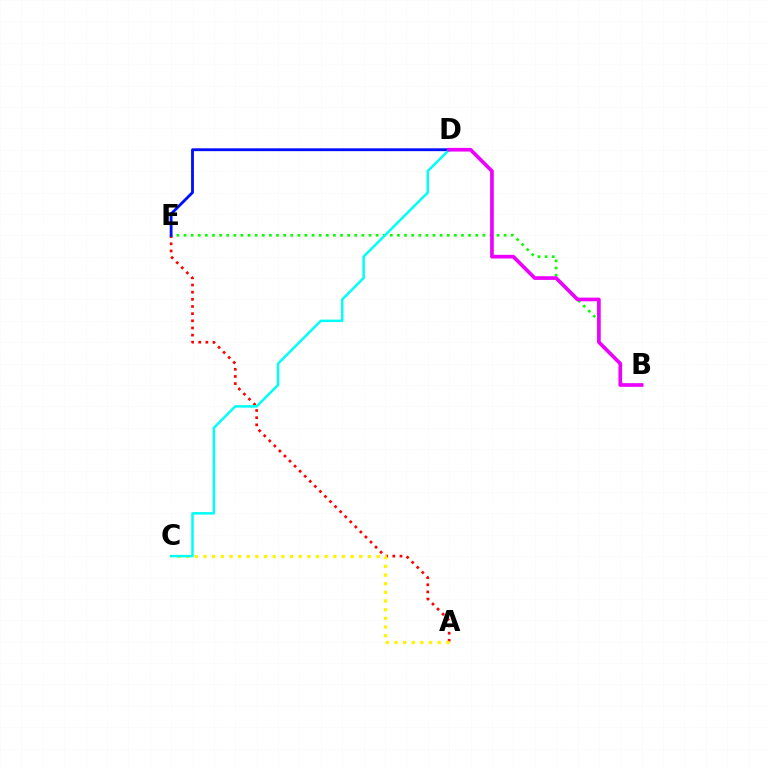{('A', 'E'): [{'color': '#ff0000', 'line_style': 'dotted', 'thickness': 1.94}], ('B', 'E'): [{'color': '#08ff00', 'line_style': 'dotted', 'thickness': 1.93}], ('A', 'C'): [{'color': '#fcf500', 'line_style': 'dotted', 'thickness': 2.35}], ('D', 'E'): [{'color': '#0010ff', 'line_style': 'solid', 'thickness': 2.05}], ('C', 'D'): [{'color': '#00fff6', 'line_style': 'solid', 'thickness': 1.79}], ('B', 'D'): [{'color': '#ee00ff', 'line_style': 'solid', 'thickness': 2.65}]}